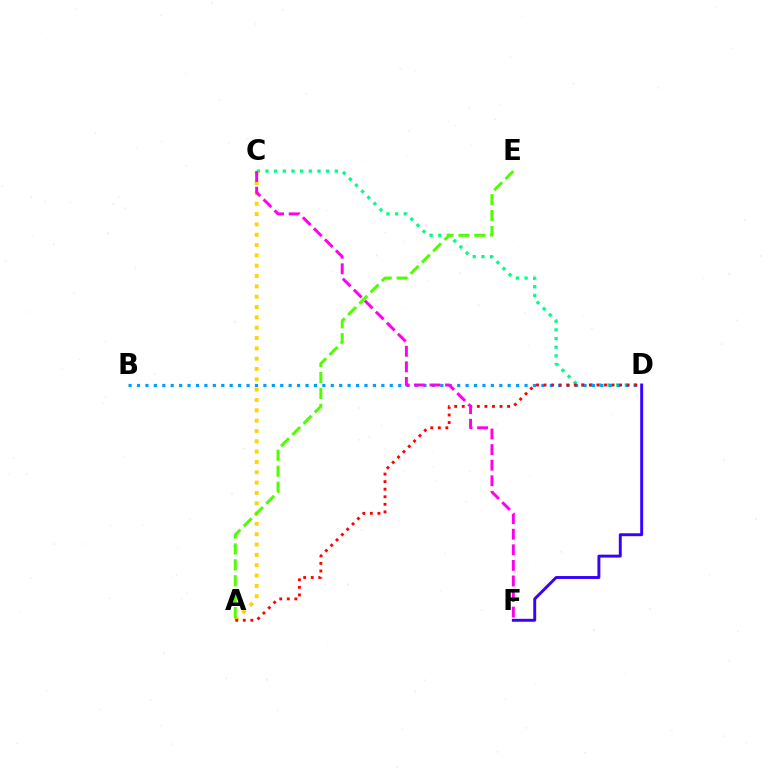{('C', 'D'): [{'color': '#00ff86', 'line_style': 'dotted', 'thickness': 2.36}], ('D', 'F'): [{'color': '#3700ff', 'line_style': 'solid', 'thickness': 2.1}], ('B', 'D'): [{'color': '#009eff', 'line_style': 'dotted', 'thickness': 2.29}], ('A', 'C'): [{'color': '#ffd500', 'line_style': 'dotted', 'thickness': 2.81}], ('A', 'D'): [{'color': '#ff0000', 'line_style': 'dotted', 'thickness': 2.05}], ('C', 'F'): [{'color': '#ff00ed', 'line_style': 'dashed', 'thickness': 2.12}], ('A', 'E'): [{'color': '#4fff00', 'line_style': 'dashed', 'thickness': 2.16}]}